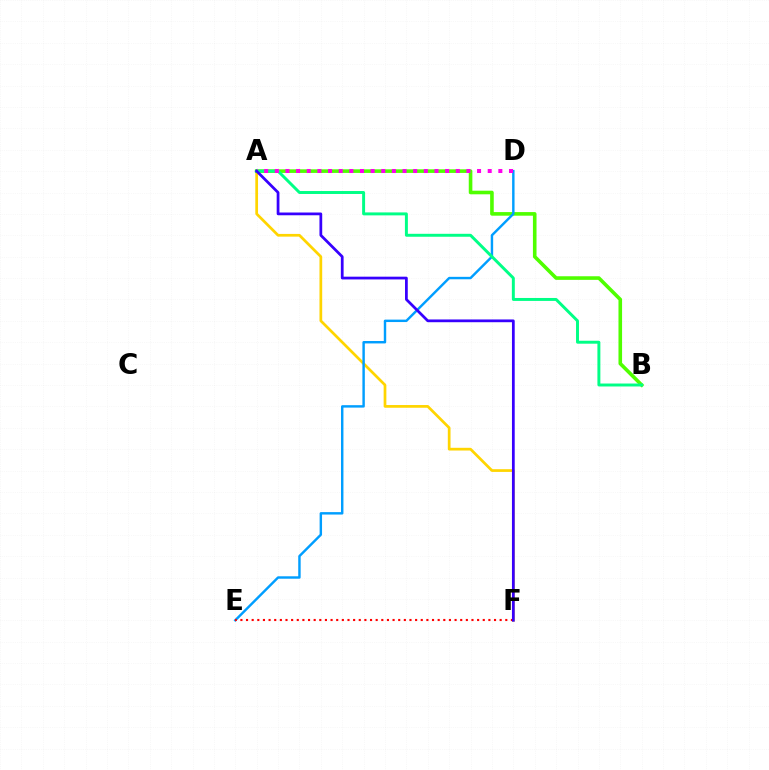{('A', 'F'): [{'color': '#ffd500', 'line_style': 'solid', 'thickness': 1.96}, {'color': '#3700ff', 'line_style': 'solid', 'thickness': 1.98}], ('A', 'B'): [{'color': '#4fff00', 'line_style': 'solid', 'thickness': 2.6}, {'color': '#00ff86', 'line_style': 'solid', 'thickness': 2.12}], ('D', 'E'): [{'color': '#009eff', 'line_style': 'solid', 'thickness': 1.75}], ('E', 'F'): [{'color': '#ff0000', 'line_style': 'dotted', 'thickness': 1.53}], ('A', 'D'): [{'color': '#ff00ed', 'line_style': 'dotted', 'thickness': 2.89}]}